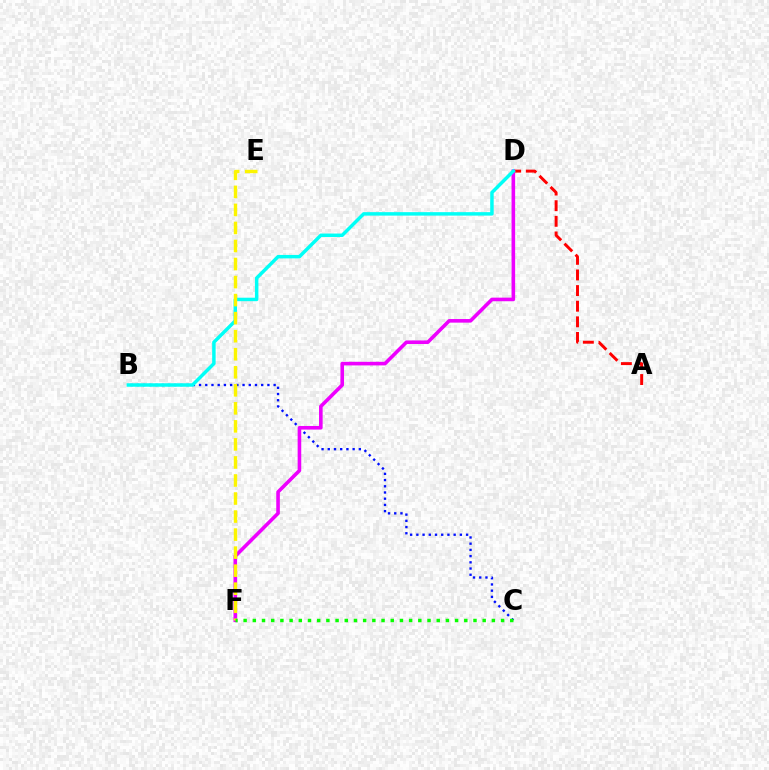{('A', 'D'): [{'color': '#ff0000', 'line_style': 'dashed', 'thickness': 2.12}], ('B', 'C'): [{'color': '#0010ff', 'line_style': 'dotted', 'thickness': 1.69}], ('D', 'F'): [{'color': '#ee00ff', 'line_style': 'solid', 'thickness': 2.59}], ('B', 'D'): [{'color': '#00fff6', 'line_style': 'solid', 'thickness': 2.5}], ('E', 'F'): [{'color': '#fcf500', 'line_style': 'dashed', 'thickness': 2.45}], ('C', 'F'): [{'color': '#08ff00', 'line_style': 'dotted', 'thickness': 2.5}]}